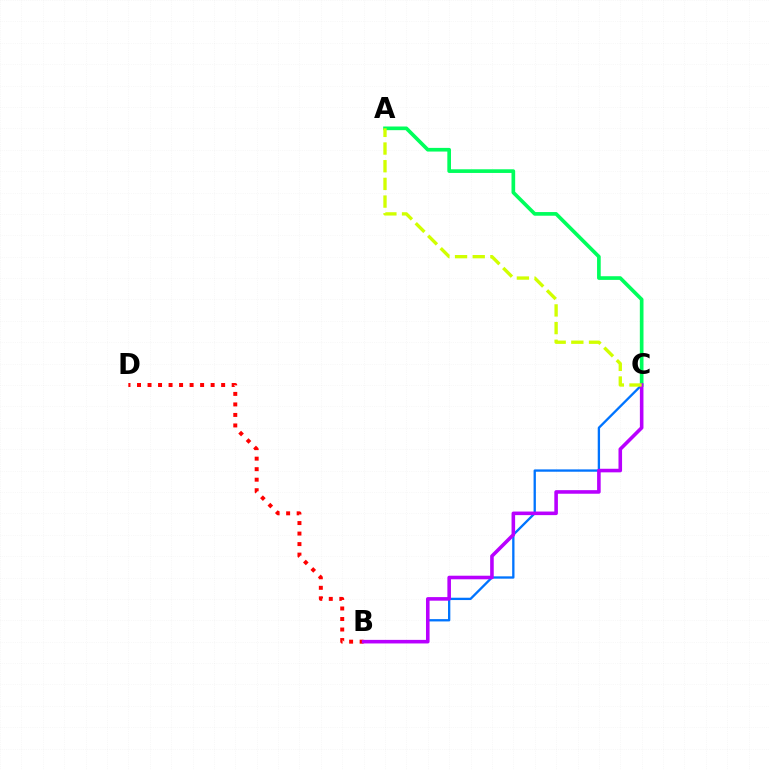{('B', 'C'): [{'color': '#0074ff', 'line_style': 'solid', 'thickness': 1.67}, {'color': '#b900ff', 'line_style': 'solid', 'thickness': 2.58}], ('B', 'D'): [{'color': '#ff0000', 'line_style': 'dotted', 'thickness': 2.86}], ('A', 'C'): [{'color': '#00ff5c', 'line_style': 'solid', 'thickness': 2.64}, {'color': '#d1ff00', 'line_style': 'dashed', 'thickness': 2.4}]}